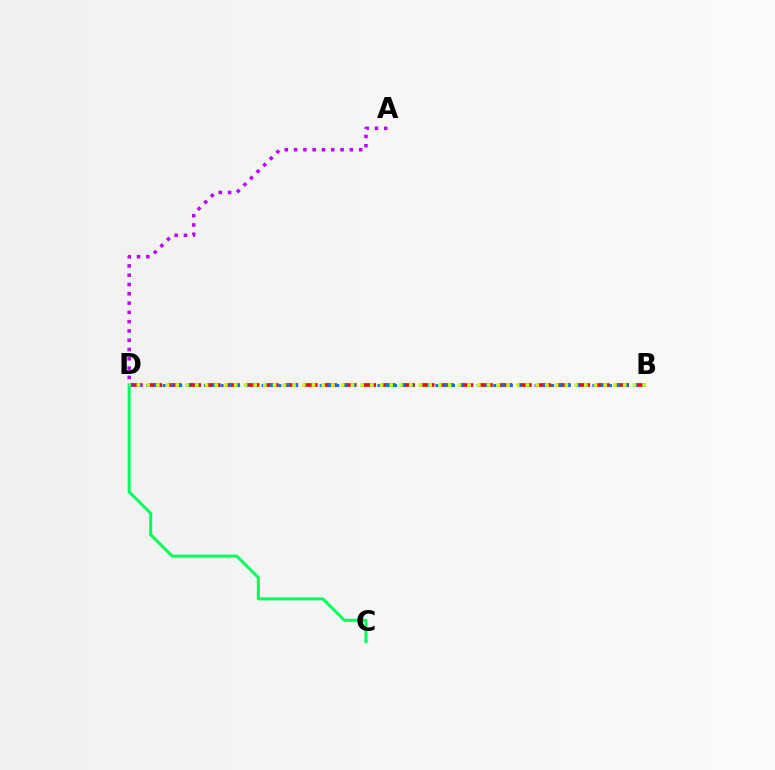{('B', 'D'): [{'color': '#ff0000', 'line_style': 'dashed', 'thickness': 2.64}, {'color': '#0074ff', 'line_style': 'dotted', 'thickness': 2.25}, {'color': '#d1ff00', 'line_style': 'dotted', 'thickness': 2.64}], ('C', 'D'): [{'color': '#00ff5c', 'line_style': 'solid', 'thickness': 2.18}], ('A', 'D'): [{'color': '#b900ff', 'line_style': 'dotted', 'thickness': 2.53}]}